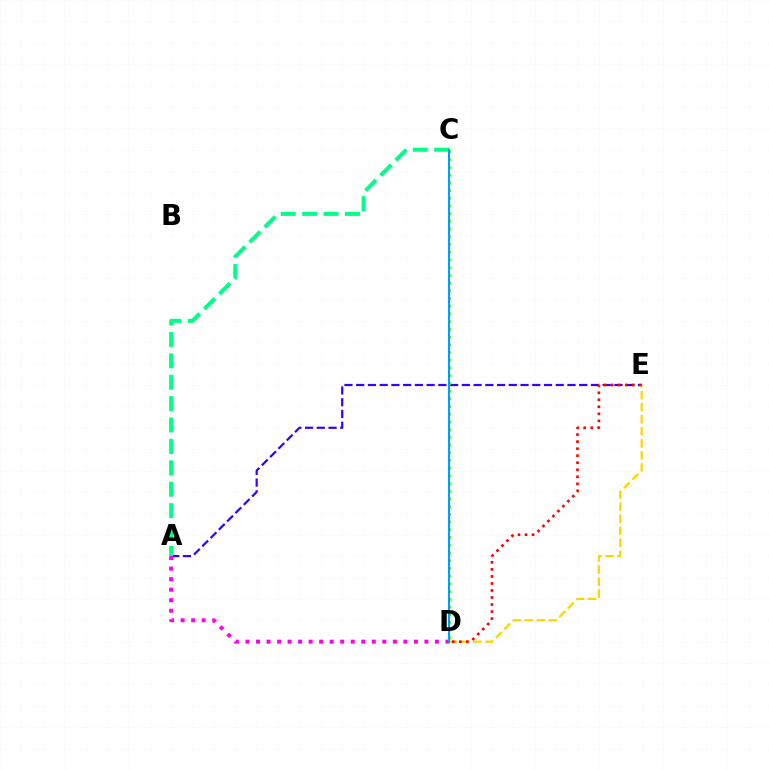{('A', 'E'): [{'color': '#3700ff', 'line_style': 'dashed', 'thickness': 1.59}], ('A', 'C'): [{'color': '#00ff86', 'line_style': 'dashed', 'thickness': 2.91}], ('D', 'E'): [{'color': '#ffd500', 'line_style': 'dashed', 'thickness': 1.64}, {'color': '#ff0000', 'line_style': 'dotted', 'thickness': 1.91}], ('A', 'D'): [{'color': '#ff00ed', 'line_style': 'dotted', 'thickness': 2.86}], ('C', 'D'): [{'color': '#4fff00', 'line_style': 'dotted', 'thickness': 2.1}, {'color': '#009eff', 'line_style': 'solid', 'thickness': 1.51}]}